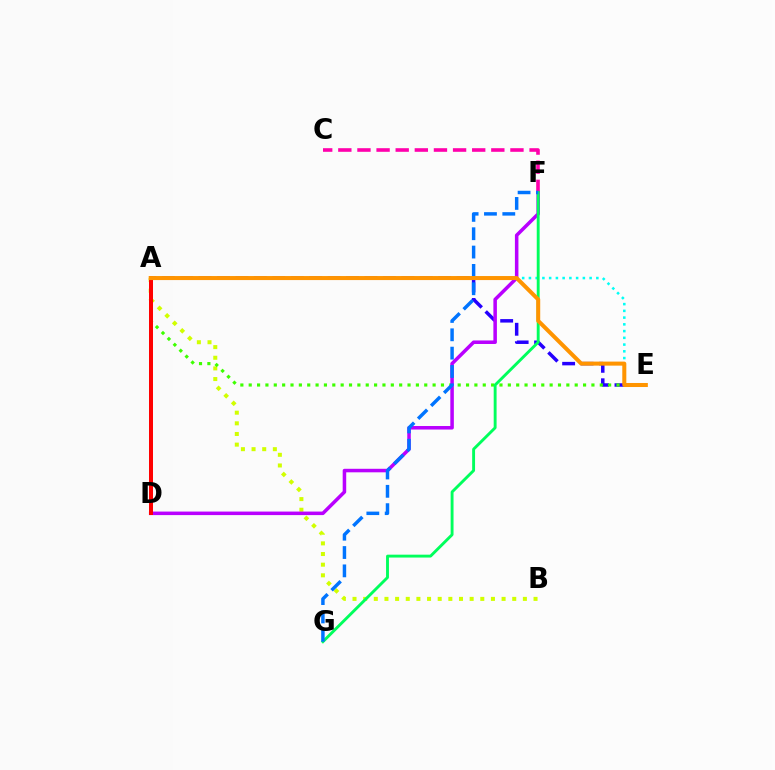{('A', 'B'): [{'color': '#d1ff00', 'line_style': 'dotted', 'thickness': 2.89}], ('A', 'E'): [{'color': '#2500ff', 'line_style': 'dashed', 'thickness': 2.5}, {'color': '#00fff6', 'line_style': 'dotted', 'thickness': 1.83}, {'color': '#3dff00', 'line_style': 'dotted', 'thickness': 2.27}, {'color': '#ff9400', 'line_style': 'solid', 'thickness': 2.9}], ('D', 'F'): [{'color': '#b900ff', 'line_style': 'solid', 'thickness': 2.54}], ('C', 'F'): [{'color': '#ff00ac', 'line_style': 'dashed', 'thickness': 2.6}], ('A', 'D'): [{'color': '#ff0000', 'line_style': 'solid', 'thickness': 2.88}], ('F', 'G'): [{'color': '#00ff5c', 'line_style': 'solid', 'thickness': 2.08}, {'color': '#0074ff', 'line_style': 'dashed', 'thickness': 2.49}]}